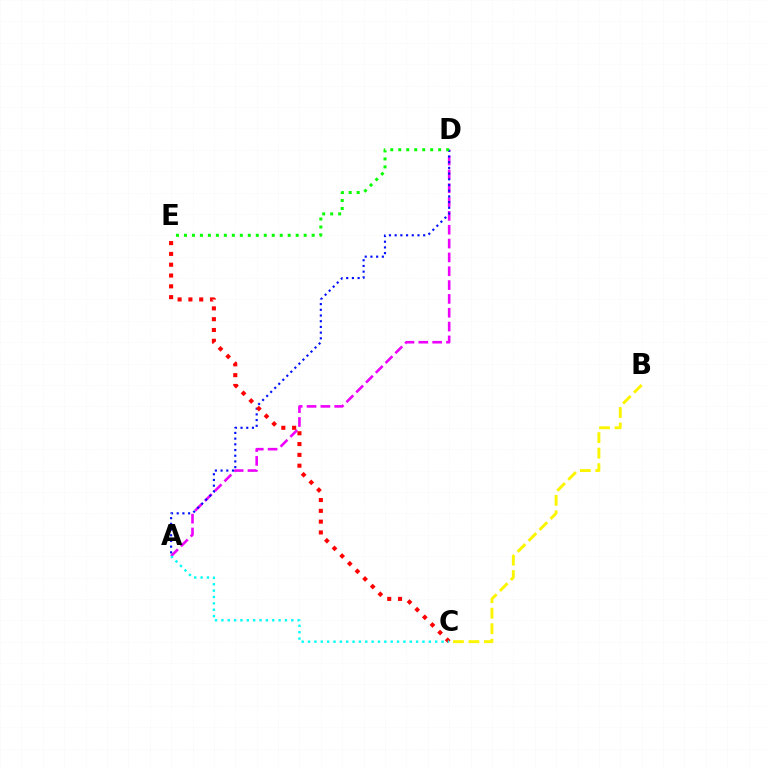{('A', 'D'): [{'color': '#ee00ff', 'line_style': 'dashed', 'thickness': 1.88}, {'color': '#0010ff', 'line_style': 'dotted', 'thickness': 1.55}], ('C', 'E'): [{'color': '#ff0000', 'line_style': 'dotted', 'thickness': 2.94}], ('A', 'C'): [{'color': '#00fff6', 'line_style': 'dotted', 'thickness': 1.73}], ('B', 'C'): [{'color': '#fcf500', 'line_style': 'dashed', 'thickness': 2.1}], ('D', 'E'): [{'color': '#08ff00', 'line_style': 'dotted', 'thickness': 2.17}]}